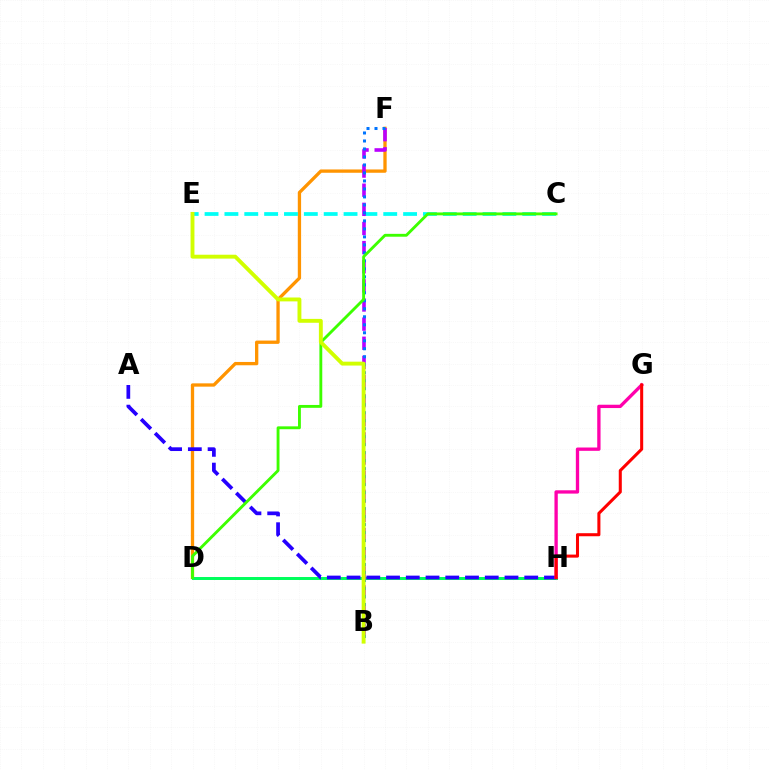{('D', 'F'): [{'color': '#ff9400', 'line_style': 'solid', 'thickness': 2.38}], ('D', 'H'): [{'color': '#00ff5c', 'line_style': 'solid', 'thickness': 2.14}], ('C', 'E'): [{'color': '#00fff6', 'line_style': 'dashed', 'thickness': 2.7}], ('B', 'F'): [{'color': '#b900ff', 'line_style': 'dashed', 'thickness': 2.6}, {'color': '#0074ff', 'line_style': 'dotted', 'thickness': 2.17}], ('A', 'H'): [{'color': '#2500ff', 'line_style': 'dashed', 'thickness': 2.68}], ('G', 'H'): [{'color': '#ff00ac', 'line_style': 'solid', 'thickness': 2.39}, {'color': '#ff0000', 'line_style': 'solid', 'thickness': 2.19}], ('C', 'D'): [{'color': '#3dff00', 'line_style': 'solid', 'thickness': 2.06}], ('B', 'E'): [{'color': '#d1ff00', 'line_style': 'solid', 'thickness': 2.8}]}